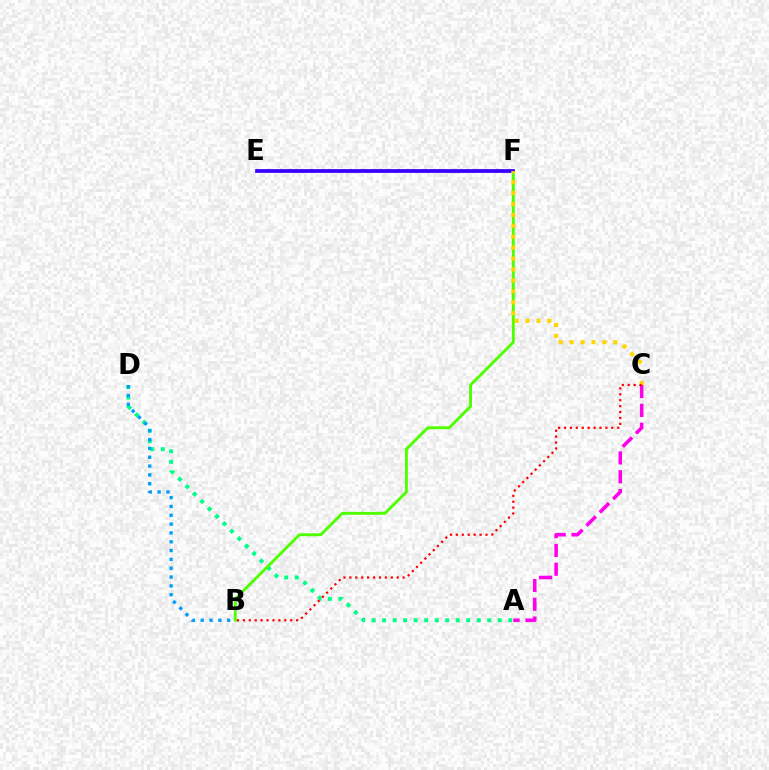{('A', 'D'): [{'color': '#00ff86', 'line_style': 'dotted', 'thickness': 2.86}], ('A', 'C'): [{'color': '#ff00ed', 'line_style': 'dashed', 'thickness': 2.55}], ('B', 'F'): [{'color': '#4fff00', 'line_style': 'solid', 'thickness': 2.08}], ('E', 'F'): [{'color': '#3700ff', 'line_style': 'solid', 'thickness': 2.7}], ('B', 'D'): [{'color': '#009eff', 'line_style': 'dotted', 'thickness': 2.4}], ('C', 'F'): [{'color': '#ffd500', 'line_style': 'dotted', 'thickness': 2.97}], ('B', 'C'): [{'color': '#ff0000', 'line_style': 'dotted', 'thickness': 1.61}]}